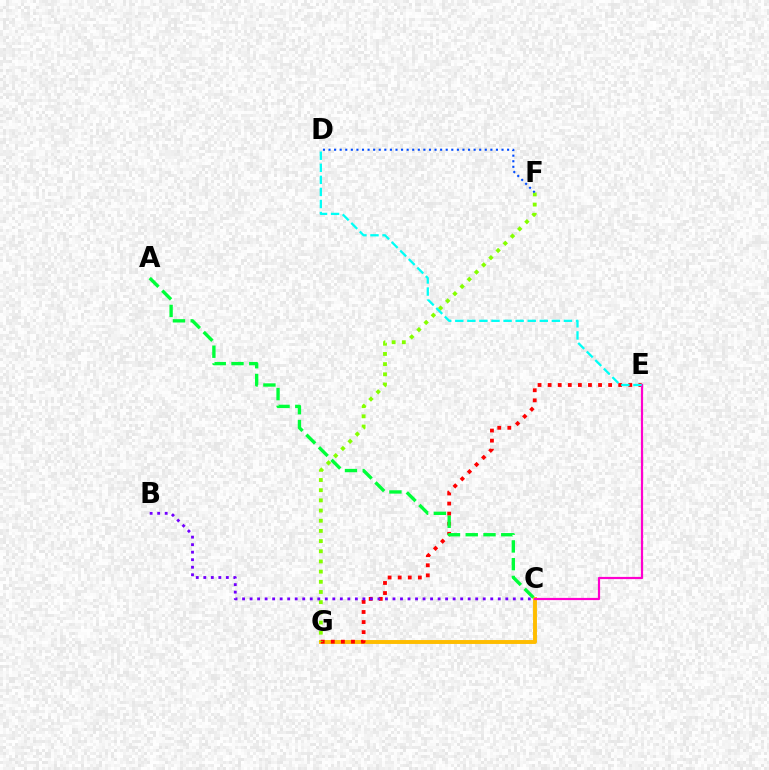{('C', 'G'): [{'color': '#ffbd00', 'line_style': 'solid', 'thickness': 2.82}], ('E', 'G'): [{'color': '#ff0000', 'line_style': 'dotted', 'thickness': 2.74}], ('A', 'C'): [{'color': '#00ff39', 'line_style': 'dashed', 'thickness': 2.41}], ('F', 'G'): [{'color': '#84ff00', 'line_style': 'dotted', 'thickness': 2.77}], ('C', 'E'): [{'color': '#ff00cf', 'line_style': 'solid', 'thickness': 1.59}], ('D', 'F'): [{'color': '#004bff', 'line_style': 'dotted', 'thickness': 1.52}], ('B', 'C'): [{'color': '#7200ff', 'line_style': 'dotted', 'thickness': 2.04}], ('D', 'E'): [{'color': '#00fff6', 'line_style': 'dashed', 'thickness': 1.64}]}